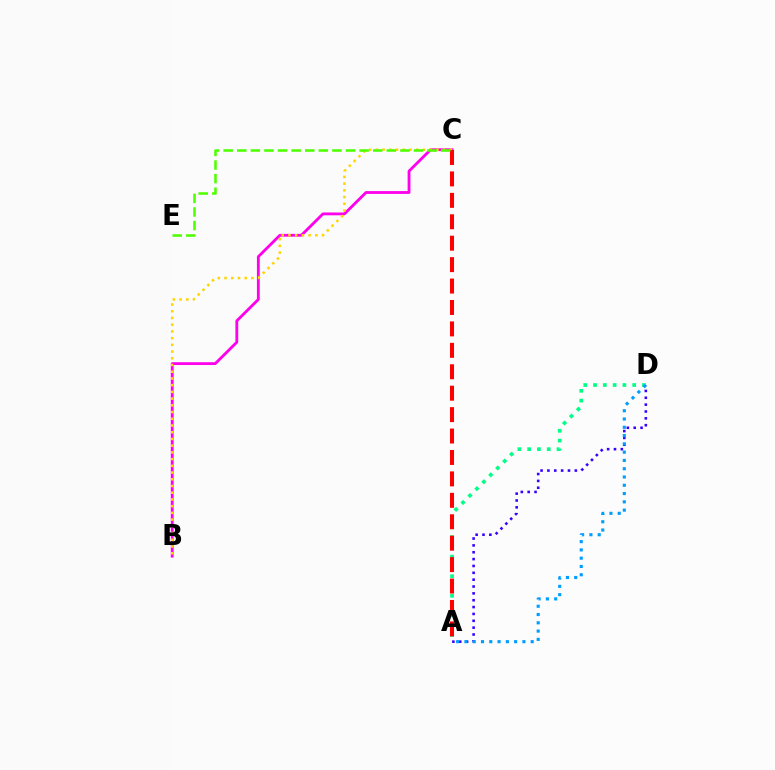{('B', 'C'): [{'color': '#ff00ed', 'line_style': 'solid', 'thickness': 2.03}, {'color': '#ffd500', 'line_style': 'dotted', 'thickness': 1.83}], ('A', 'D'): [{'color': '#00ff86', 'line_style': 'dotted', 'thickness': 2.66}, {'color': '#3700ff', 'line_style': 'dotted', 'thickness': 1.86}, {'color': '#009eff', 'line_style': 'dotted', 'thickness': 2.25}], ('A', 'C'): [{'color': '#ff0000', 'line_style': 'dashed', 'thickness': 2.91}], ('C', 'E'): [{'color': '#4fff00', 'line_style': 'dashed', 'thickness': 1.85}]}